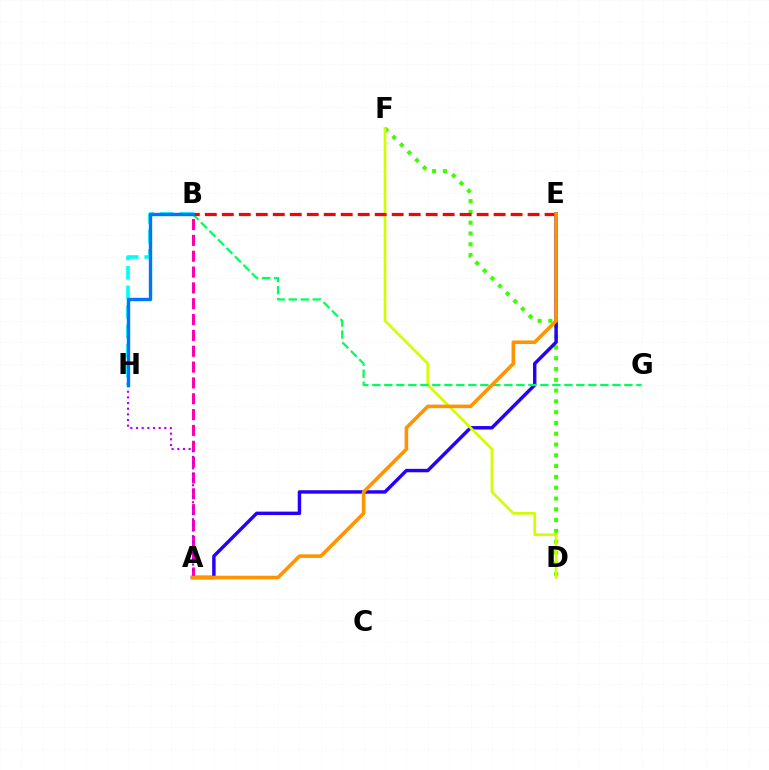{('B', 'H'): [{'color': '#00fff6', 'line_style': 'dashed', 'thickness': 2.65}, {'color': '#0074ff', 'line_style': 'solid', 'thickness': 2.44}], ('D', 'F'): [{'color': '#3dff00', 'line_style': 'dotted', 'thickness': 2.93}, {'color': '#d1ff00', 'line_style': 'solid', 'thickness': 1.93}], ('A', 'B'): [{'color': '#ff00ac', 'line_style': 'dashed', 'thickness': 2.15}], ('A', 'E'): [{'color': '#2500ff', 'line_style': 'solid', 'thickness': 2.48}, {'color': '#ff9400', 'line_style': 'solid', 'thickness': 2.58}], ('B', 'G'): [{'color': '#00ff5c', 'line_style': 'dashed', 'thickness': 1.63}], ('B', 'E'): [{'color': '#ff0000', 'line_style': 'dashed', 'thickness': 2.31}], ('A', 'H'): [{'color': '#b900ff', 'line_style': 'dotted', 'thickness': 1.54}]}